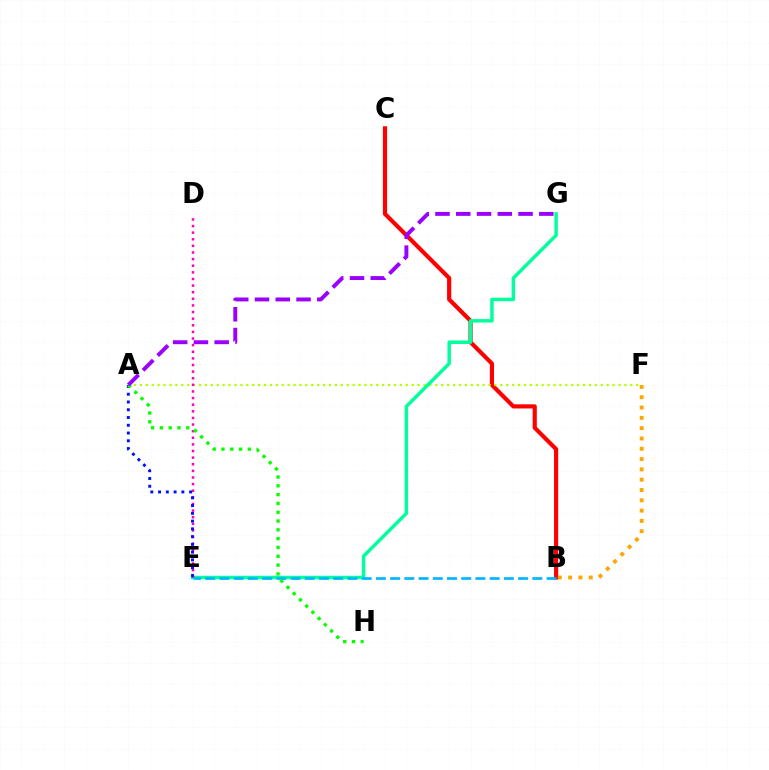{('B', 'C'): [{'color': '#ff0000', 'line_style': 'solid', 'thickness': 3.0}], ('A', 'F'): [{'color': '#b3ff00', 'line_style': 'dotted', 'thickness': 1.61}], ('E', 'G'): [{'color': '#00ff9d', 'line_style': 'solid', 'thickness': 2.49}], ('D', 'E'): [{'color': '#ff00bd', 'line_style': 'dotted', 'thickness': 1.8}], ('B', 'E'): [{'color': '#00b5ff', 'line_style': 'dashed', 'thickness': 1.93}], ('A', 'E'): [{'color': '#0010ff', 'line_style': 'dotted', 'thickness': 2.11}], ('A', 'H'): [{'color': '#08ff00', 'line_style': 'dotted', 'thickness': 2.39}], ('A', 'G'): [{'color': '#9b00ff', 'line_style': 'dashed', 'thickness': 2.82}], ('B', 'F'): [{'color': '#ffa500', 'line_style': 'dotted', 'thickness': 2.8}]}